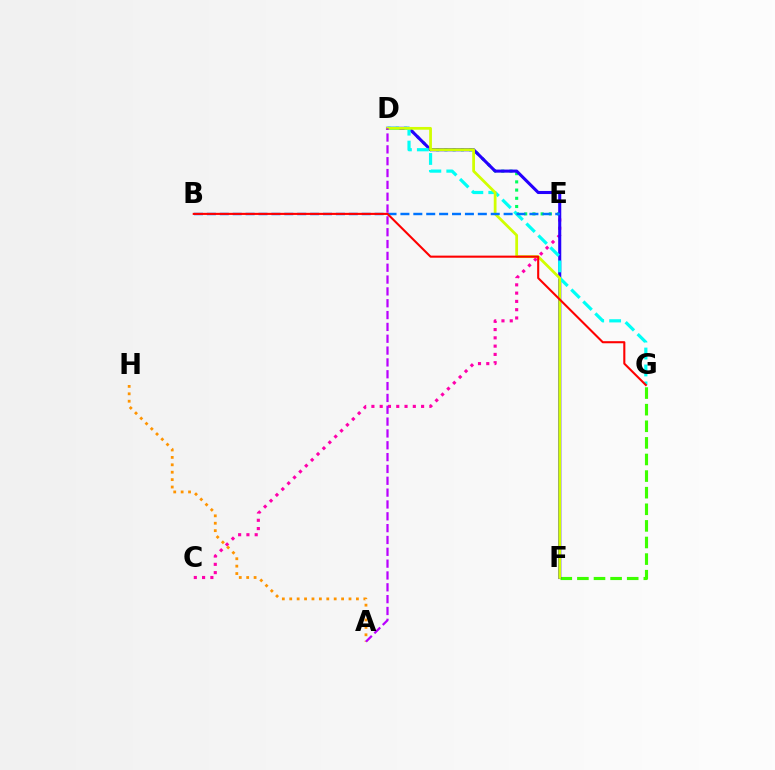{('F', 'G'): [{'color': '#3dff00', 'line_style': 'dashed', 'thickness': 2.26}], ('C', 'E'): [{'color': '#ff00ac', 'line_style': 'dotted', 'thickness': 2.25}], ('D', 'E'): [{'color': '#00ff5c', 'line_style': 'dotted', 'thickness': 2.23}], ('D', 'F'): [{'color': '#2500ff', 'line_style': 'solid', 'thickness': 2.22}, {'color': '#d1ff00', 'line_style': 'solid', 'thickness': 1.99}], ('D', 'G'): [{'color': '#00fff6', 'line_style': 'dashed', 'thickness': 2.3}], ('A', 'H'): [{'color': '#ff9400', 'line_style': 'dotted', 'thickness': 2.01}], ('B', 'E'): [{'color': '#0074ff', 'line_style': 'dashed', 'thickness': 1.75}], ('A', 'D'): [{'color': '#b900ff', 'line_style': 'dashed', 'thickness': 1.61}], ('B', 'G'): [{'color': '#ff0000', 'line_style': 'solid', 'thickness': 1.5}]}